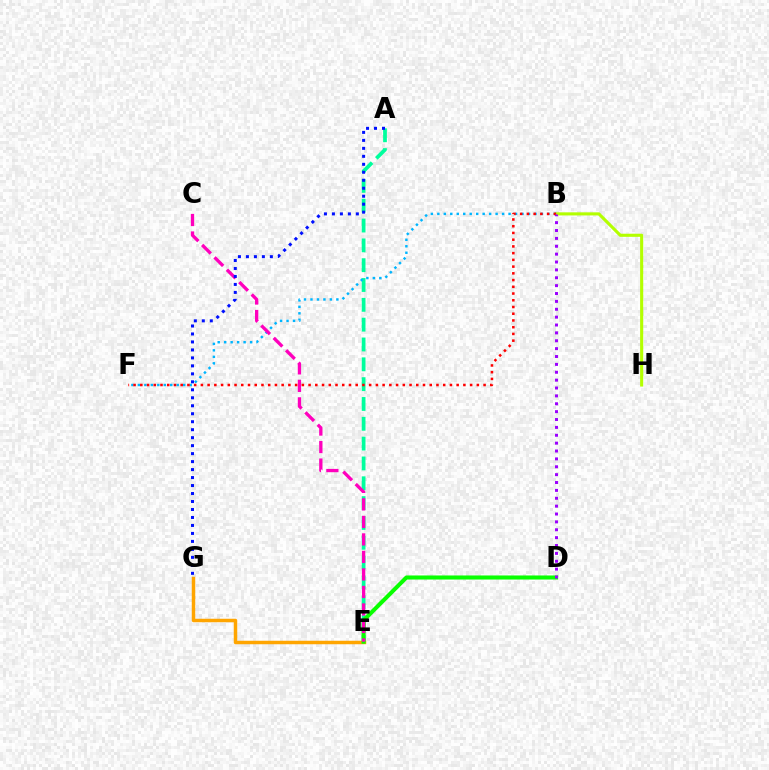{('B', 'H'): [{'color': '#b3ff00', 'line_style': 'solid', 'thickness': 2.24}], ('A', 'E'): [{'color': '#00ff9d', 'line_style': 'dashed', 'thickness': 2.69}], ('E', 'G'): [{'color': '#ffa500', 'line_style': 'solid', 'thickness': 2.51}], ('B', 'F'): [{'color': '#00b5ff', 'line_style': 'dotted', 'thickness': 1.76}, {'color': '#ff0000', 'line_style': 'dotted', 'thickness': 1.83}], ('D', 'E'): [{'color': '#08ff00', 'line_style': 'solid', 'thickness': 2.92}], ('C', 'E'): [{'color': '#ff00bd', 'line_style': 'dashed', 'thickness': 2.38}], ('A', 'G'): [{'color': '#0010ff', 'line_style': 'dotted', 'thickness': 2.17}], ('B', 'D'): [{'color': '#9b00ff', 'line_style': 'dotted', 'thickness': 2.14}]}